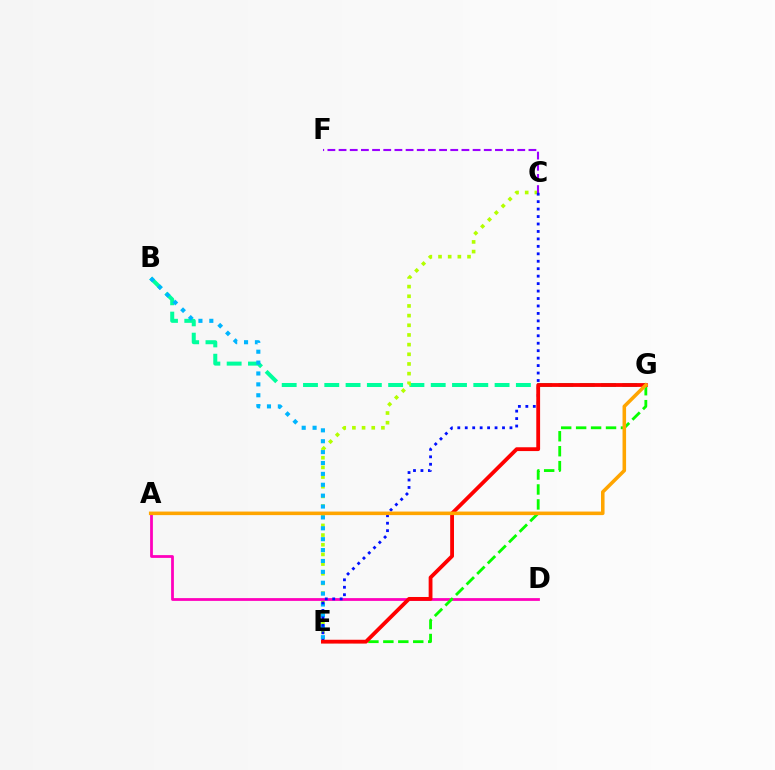{('B', 'G'): [{'color': '#00ff9d', 'line_style': 'dashed', 'thickness': 2.89}], ('C', 'E'): [{'color': '#b3ff00', 'line_style': 'dotted', 'thickness': 2.63}, {'color': '#0010ff', 'line_style': 'dotted', 'thickness': 2.02}], ('A', 'D'): [{'color': '#ff00bd', 'line_style': 'solid', 'thickness': 2.0}], ('B', 'E'): [{'color': '#00b5ff', 'line_style': 'dotted', 'thickness': 2.96}], ('E', 'G'): [{'color': '#08ff00', 'line_style': 'dashed', 'thickness': 2.03}, {'color': '#ff0000', 'line_style': 'solid', 'thickness': 2.74}], ('C', 'F'): [{'color': '#9b00ff', 'line_style': 'dashed', 'thickness': 1.52}], ('A', 'G'): [{'color': '#ffa500', 'line_style': 'solid', 'thickness': 2.56}]}